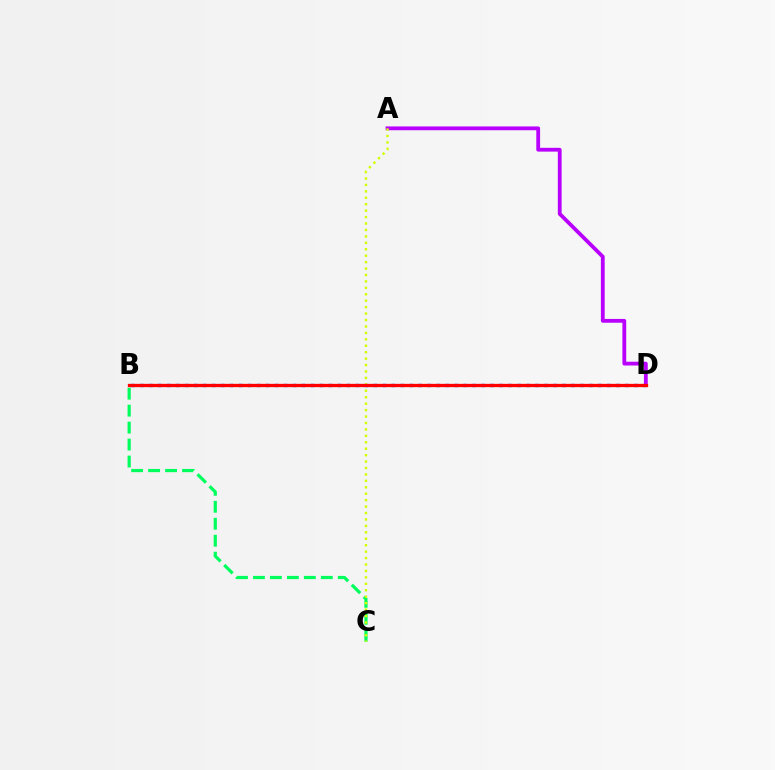{('B', 'D'): [{'color': '#0074ff', 'line_style': 'dotted', 'thickness': 2.44}, {'color': '#ff0000', 'line_style': 'solid', 'thickness': 2.38}], ('A', 'D'): [{'color': '#b900ff', 'line_style': 'solid', 'thickness': 2.73}], ('B', 'C'): [{'color': '#00ff5c', 'line_style': 'dashed', 'thickness': 2.31}], ('A', 'C'): [{'color': '#d1ff00', 'line_style': 'dotted', 'thickness': 1.75}]}